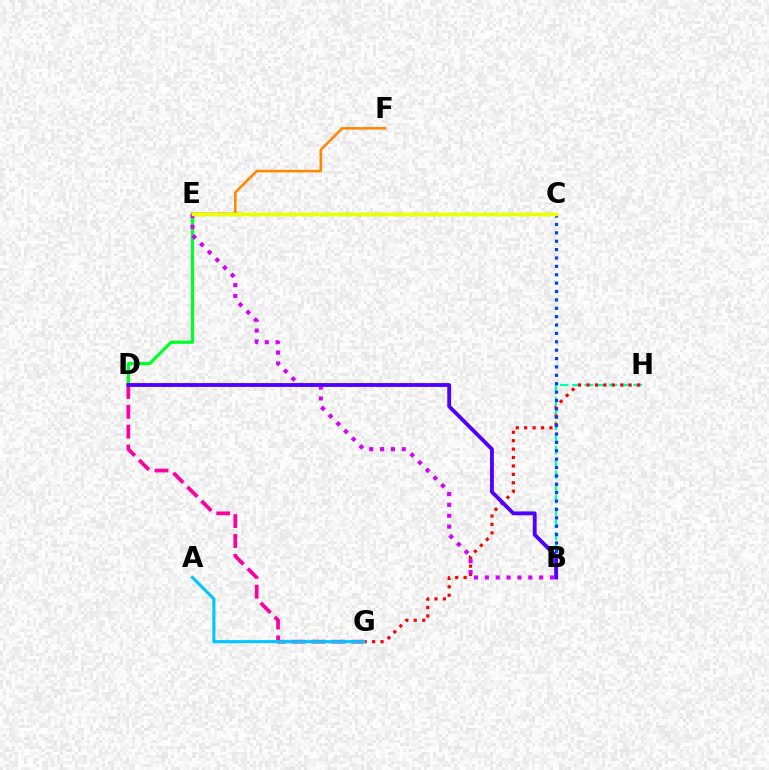{('B', 'H'): [{'color': '#00ffaf', 'line_style': 'dashed', 'thickness': 1.66}], ('D', 'G'): [{'color': '#ff00a0', 'line_style': 'dashed', 'thickness': 2.7}], ('D', 'E'): [{'color': '#00ff27', 'line_style': 'solid', 'thickness': 2.31}], ('G', 'H'): [{'color': '#ff0000', 'line_style': 'dotted', 'thickness': 2.29}], ('B', 'C'): [{'color': '#003fff', 'line_style': 'dotted', 'thickness': 2.28}], ('B', 'E'): [{'color': '#d600ff', 'line_style': 'dotted', 'thickness': 2.95}], ('C', 'E'): [{'color': '#66ff00', 'line_style': 'dashed', 'thickness': 2.46}, {'color': '#eeff00', 'line_style': 'solid', 'thickness': 2.5}], ('E', 'F'): [{'color': '#ff8800', 'line_style': 'solid', 'thickness': 1.84}], ('B', 'D'): [{'color': '#4f00ff', 'line_style': 'solid', 'thickness': 2.76}], ('A', 'G'): [{'color': '#00c7ff', 'line_style': 'solid', 'thickness': 2.24}]}